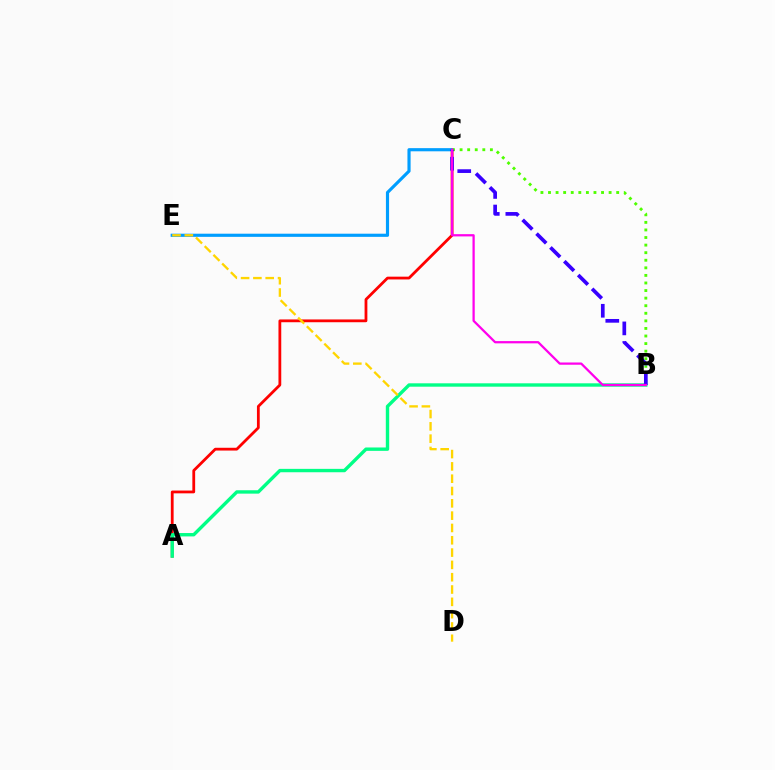{('A', 'C'): [{'color': '#ff0000', 'line_style': 'solid', 'thickness': 2.01}], ('C', 'E'): [{'color': '#009eff', 'line_style': 'solid', 'thickness': 2.27}], ('B', 'C'): [{'color': '#4fff00', 'line_style': 'dotted', 'thickness': 2.06}, {'color': '#3700ff', 'line_style': 'dashed', 'thickness': 2.66}, {'color': '#ff00ed', 'line_style': 'solid', 'thickness': 1.62}], ('A', 'B'): [{'color': '#00ff86', 'line_style': 'solid', 'thickness': 2.43}], ('D', 'E'): [{'color': '#ffd500', 'line_style': 'dashed', 'thickness': 1.67}]}